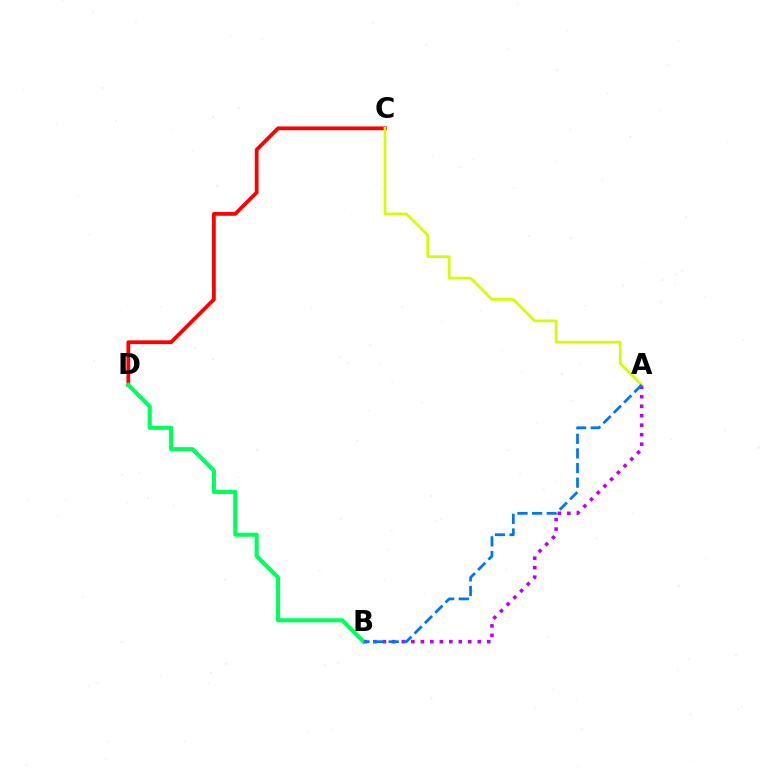{('C', 'D'): [{'color': '#ff0000', 'line_style': 'solid', 'thickness': 2.72}], ('A', 'B'): [{'color': '#b900ff', 'line_style': 'dotted', 'thickness': 2.58}, {'color': '#0074ff', 'line_style': 'dashed', 'thickness': 1.99}], ('A', 'C'): [{'color': '#d1ff00', 'line_style': 'solid', 'thickness': 1.95}], ('B', 'D'): [{'color': '#00ff5c', 'line_style': 'solid', 'thickness': 2.94}]}